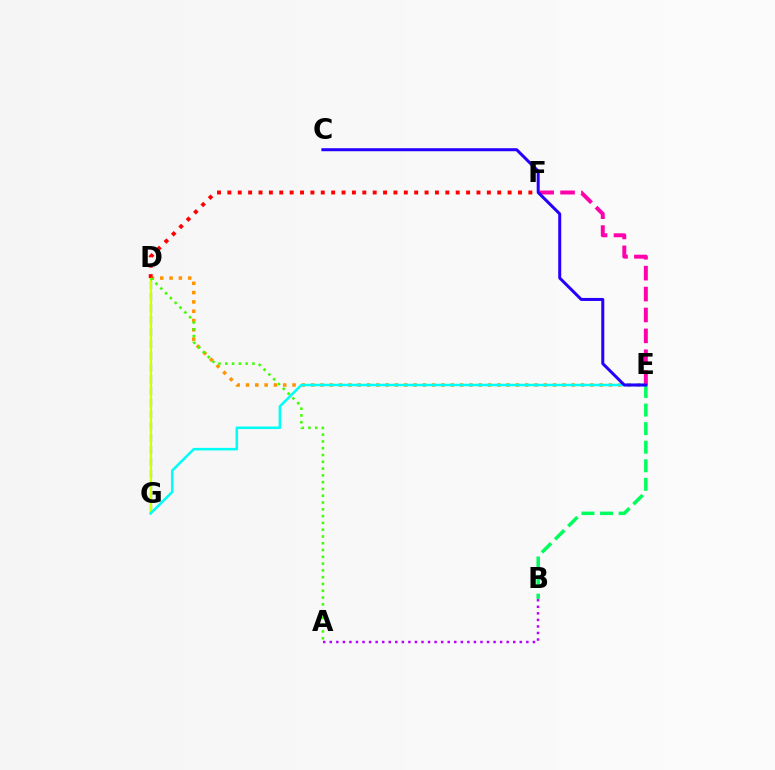{('B', 'E'): [{'color': '#00ff5c', 'line_style': 'dashed', 'thickness': 2.52}], ('D', 'G'): [{'color': '#0074ff', 'line_style': 'dashed', 'thickness': 1.6}, {'color': '#d1ff00', 'line_style': 'solid', 'thickness': 1.57}], ('D', 'E'): [{'color': '#ff9400', 'line_style': 'dotted', 'thickness': 2.53}], ('E', 'G'): [{'color': '#00fff6', 'line_style': 'solid', 'thickness': 1.83}], ('E', 'F'): [{'color': '#ff00ac', 'line_style': 'dashed', 'thickness': 2.84}], ('D', 'F'): [{'color': '#ff0000', 'line_style': 'dotted', 'thickness': 2.82}], ('C', 'E'): [{'color': '#2500ff', 'line_style': 'solid', 'thickness': 2.17}], ('A', 'D'): [{'color': '#3dff00', 'line_style': 'dotted', 'thickness': 1.84}], ('A', 'B'): [{'color': '#b900ff', 'line_style': 'dotted', 'thickness': 1.78}]}